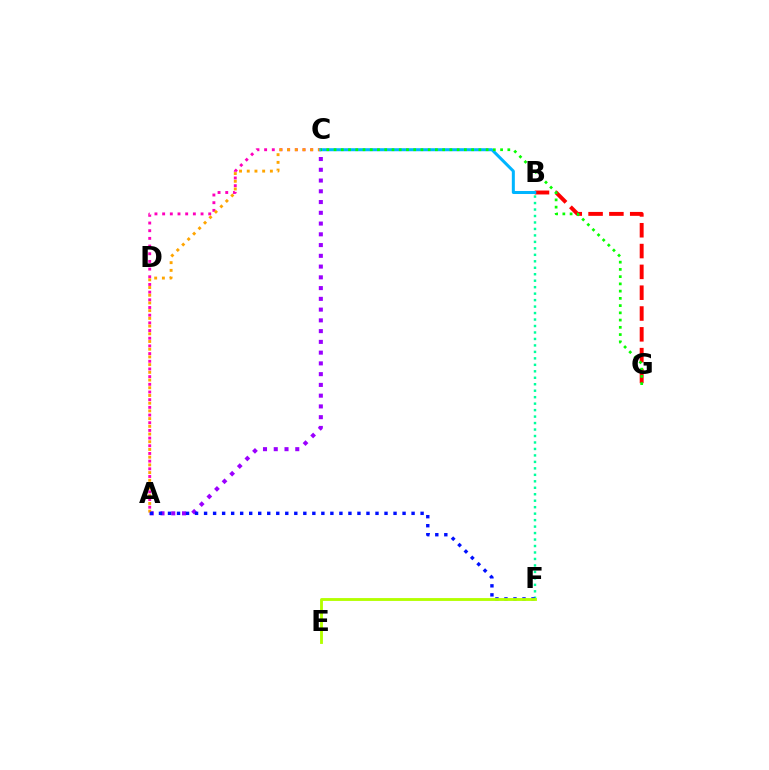{('A', 'C'): [{'color': '#ff00bd', 'line_style': 'dotted', 'thickness': 2.09}, {'color': '#9b00ff', 'line_style': 'dotted', 'thickness': 2.92}, {'color': '#ffa500', 'line_style': 'dotted', 'thickness': 2.09}], ('B', 'F'): [{'color': '#00ff9d', 'line_style': 'dotted', 'thickness': 1.76}], ('A', 'F'): [{'color': '#0010ff', 'line_style': 'dotted', 'thickness': 2.45}], ('E', 'F'): [{'color': '#b3ff00', 'line_style': 'solid', 'thickness': 2.05}], ('B', 'G'): [{'color': '#ff0000', 'line_style': 'dashed', 'thickness': 2.83}], ('B', 'C'): [{'color': '#00b5ff', 'line_style': 'solid', 'thickness': 2.17}], ('C', 'G'): [{'color': '#08ff00', 'line_style': 'dotted', 'thickness': 1.97}]}